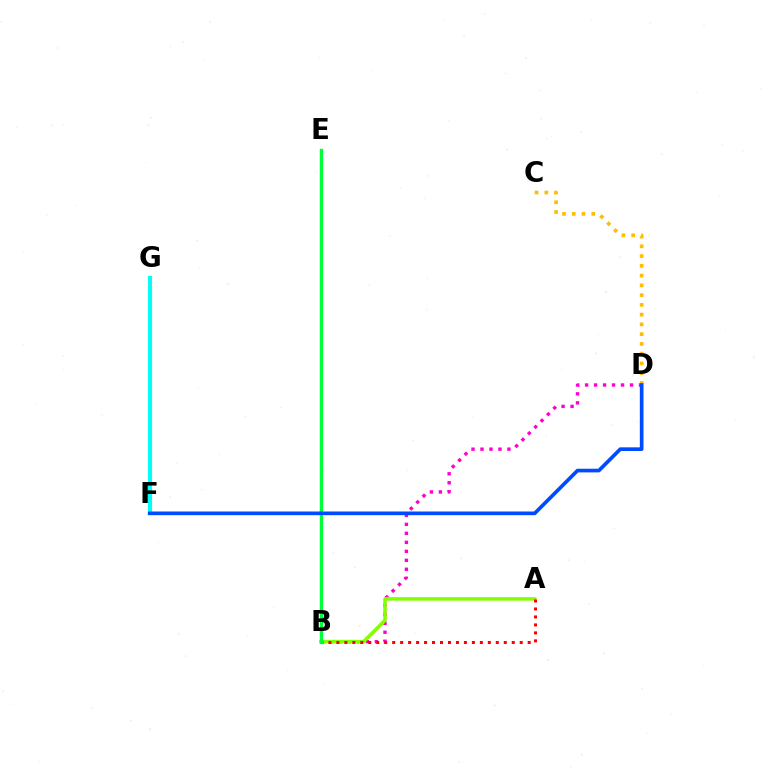{('F', 'G'): [{'color': '#00fff6', 'line_style': 'solid', 'thickness': 2.93}], ('B', 'E'): [{'color': '#7200ff', 'line_style': 'solid', 'thickness': 1.52}, {'color': '#00ff39', 'line_style': 'solid', 'thickness': 2.34}], ('B', 'D'): [{'color': '#ff00cf', 'line_style': 'dotted', 'thickness': 2.44}], ('C', 'D'): [{'color': '#ffbd00', 'line_style': 'dotted', 'thickness': 2.65}], ('A', 'B'): [{'color': '#84ff00', 'line_style': 'solid', 'thickness': 2.53}, {'color': '#ff0000', 'line_style': 'dotted', 'thickness': 2.17}], ('D', 'F'): [{'color': '#004bff', 'line_style': 'solid', 'thickness': 2.64}]}